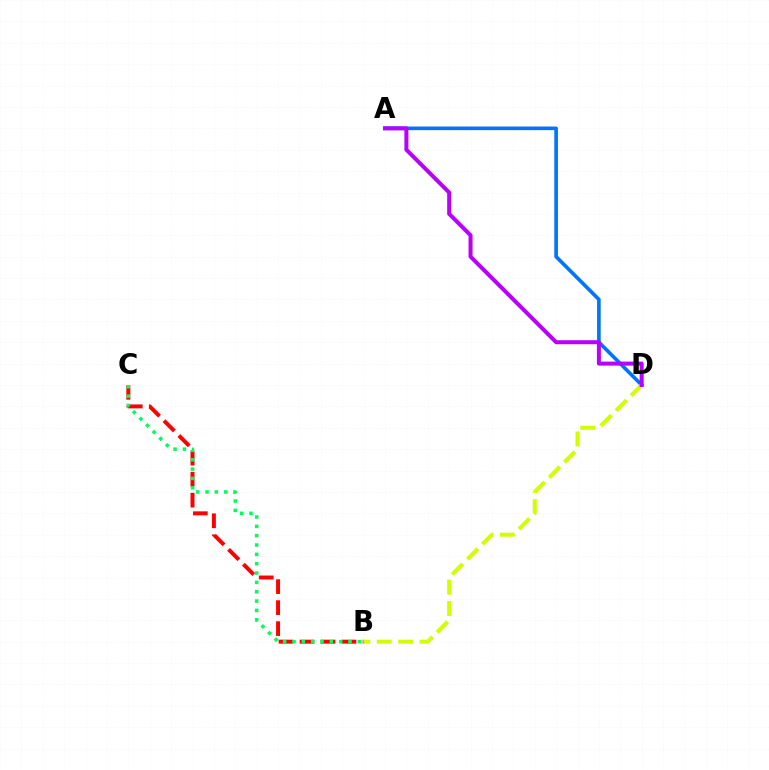{('A', 'D'): [{'color': '#0074ff', 'line_style': 'solid', 'thickness': 2.61}, {'color': '#b900ff', 'line_style': 'solid', 'thickness': 2.89}], ('B', 'C'): [{'color': '#ff0000', 'line_style': 'dashed', 'thickness': 2.85}, {'color': '#00ff5c', 'line_style': 'dotted', 'thickness': 2.54}], ('B', 'D'): [{'color': '#d1ff00', 'line_style': 'dashed', 'thickness': 2.91}]}